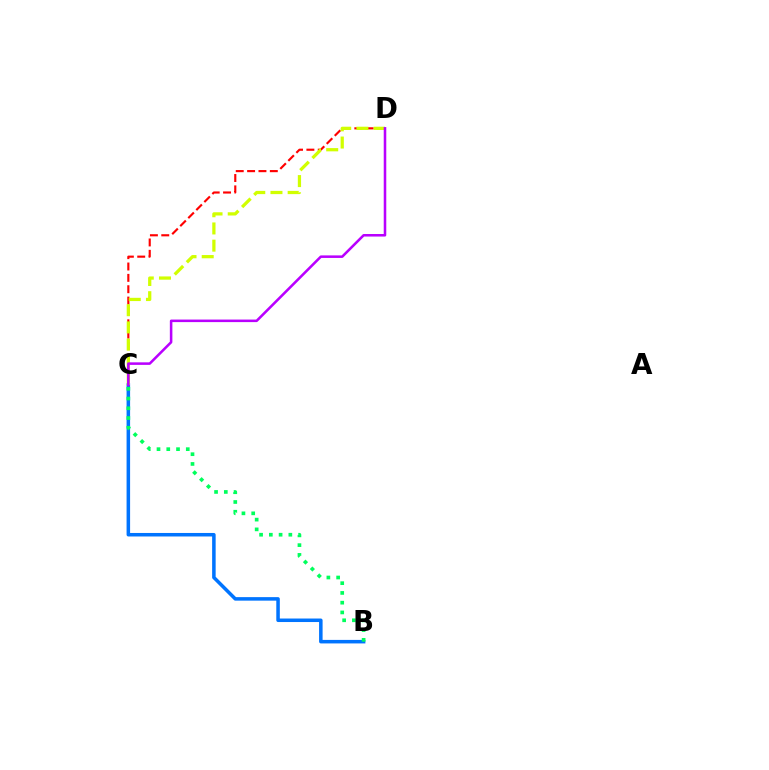{('B', 'C'): [{'color': '#0074ff', 'line_style': 'solid', 'thickness': 2.53}, {'color': '#00ff5c', 'line_style': 'dotted', 'thickness': 2.65}], ('C', 'D'): [{'color': '#ff0000', 'line_style': 'dashed', 'thickness': 1.54}, {'color': '#d1ff00', 'line_style': 'dashed', 'thickness': 2.34}, {'color': '#b900ff', 'line_style': 'solid', 'thickness': 1.83}]}